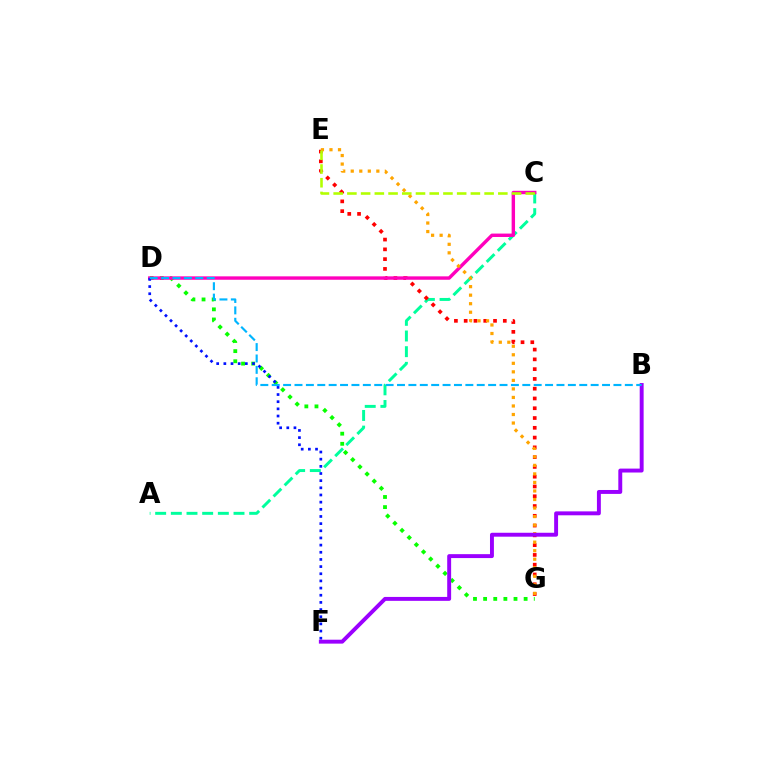{('A', 'C'): [{'color': '#00ff9d', 'line_style': 'dashed', 'thickness': 2.13}], ('E', 'G'): [{'color': '#ff0000', 'line_style': 'dotted', 'thickness': 2.66}, {'color': '#ffa500', 'line_style': 'dotted', 'thickness': 2.32}], ('D', 'G'): [{'color': '#08ff00', 'line_style': 'dotted', 'thickness': 2.75}], ('C', 'D'): [{'color': '#ff00bd', 'line_style': 'solid', 'thickness': 2.45}], ('D', 'F'): [{'color': '#0010ff', 'line_style': 'dotted', 'thickness': 1.95}], ('B', 'F'): [{'color': '#9b00ff', 'line_style': 'solid', 'thickness': 2.82}], ('B', 'D'): [{'color': '#00b5ff', 'line_style': 'dashed', 'thickness': 1.55}], ('C', 'E'): [{'color': '#b3ff00', 'line_style': 'dashed', 'thickness': 1.86}]}